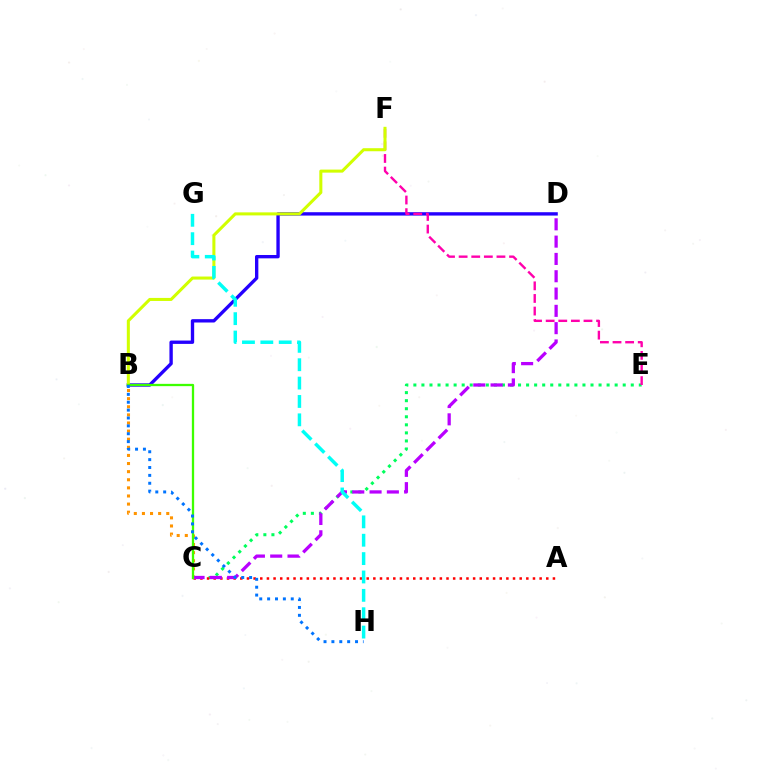{('C', 'E'): [{'color': '#00ff5c', 'line_style': 'dotted', 'thickness': 2.19}], ('B', 'D'): [{'color': '#2500ff', 'line_style': 'solid', 'thickness': 2.41}], ('A', 'C'): [{'color': '#ff0000', 'line_style': 'dotted', 'thickness': 1.81}], ('E', 'F'): [{'color': '#ff00ac', 'line_style': 'dashed', 'thickness': 1.71}], ('B', 'C'): [{'color': '#ff9400', 'line_style': 'dotted', 'thickness': 2.2}, {'color': '#3dff00', 'line_style': 'solid', 'thickness': 1.65}], ('C', 'D'): [{'color': '#b900ff', 'line_style': 'dashed', 'thickness': 2.35}], ('B', 'F'): [{'color': '#d1ff00', 'line_style': 'solid', 'thickness': 2.19}], ('G', 'H'): [{'color': '#00fff6', 'line_style': 'dashed', 'thickness': 2.5}], ('B', 'H'): [{'color': '#0074ff', 'line_style': 'dotted', 'thickness': 2.14}]}